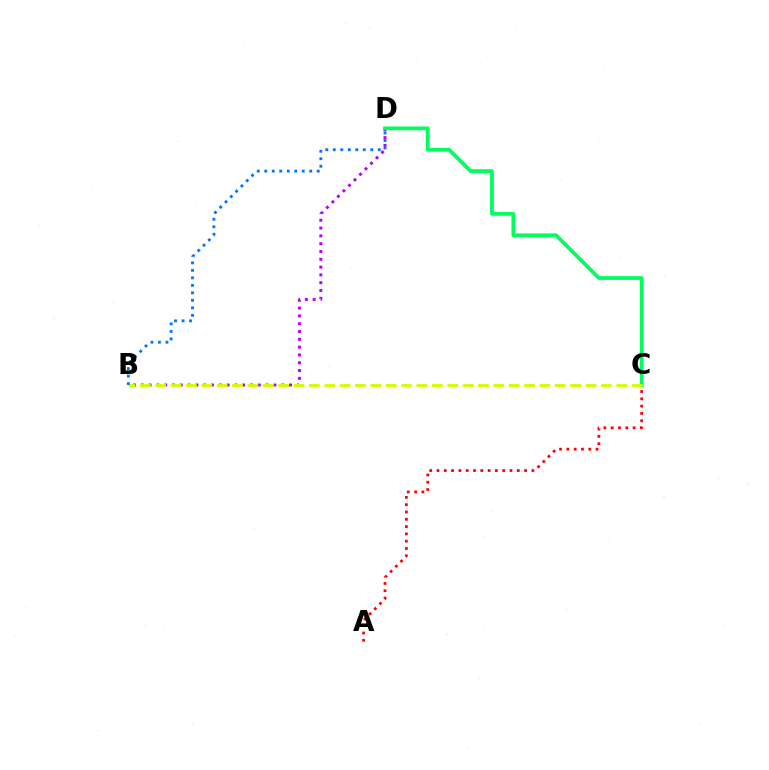{('A', 'C'): [{'color': '#ff0000', 'line_style': 'dotted', 'thickness': 1.98}], ('B', 'D'): [{'color': '#b900ff', 'line_style': 'dotted', 'thickness': 2.12}, {'color': '#0074ff', 'line_style': 'dotted', 'thickness': 2.04}], ('C', 'D'): [{'color': '#00ff5c', 'line_style': 'solid', 'thickness': 2.7}], ('B', 'C'): [{'color': '#d1ff00', 'line_style': 'dashed', 'thickness': 2.09}]}